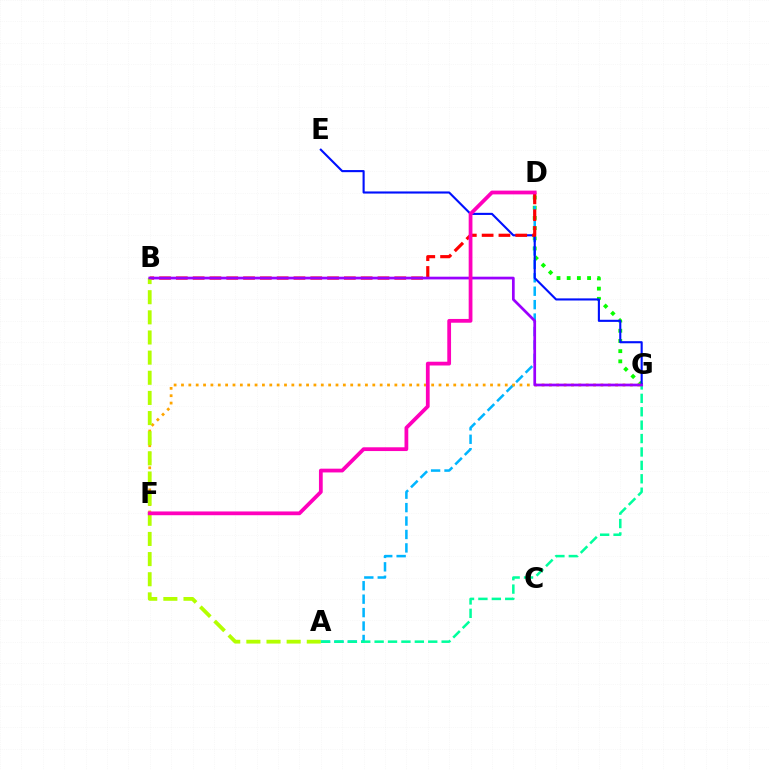{('D', 'G'): [{'color': '#08ff00', 'line_style': 'dotted', 'thickness': 2.77}], ('A', 'D'): [{'color': '#00b5ff', 'line_style': 'dashed', 'thickness': 1.82}], ('F', 'G'): [{'color': '#ffa500', 'line_style': 'dotted', 'thickness': 2.0}], ('E', 'G'): [{'color': '#0010ff', 'line_style': 'solid', 'thickness': 1.52}], ('B', 'D'): [{'color': '#ff0000', 'line_style': 'dashed', 'thickness': 2.28}], ('A', 'B'): [{'color': '#b3ff00', 'line_style': 'dashed', 'thickness': 2.74}], ('A', 'G'): [{'color': '#00ff9d', 'line_style': 'dashed', 'thickness': 1.82}], ('B', 'G'): [{'color': '#9b00ff', 'line_style': 'solid', 'thickness': 1.96}], ('D', 'F'): [{'color': '#ff00bd', 'line_style': 'solid', 'thickness': 2.71}]}